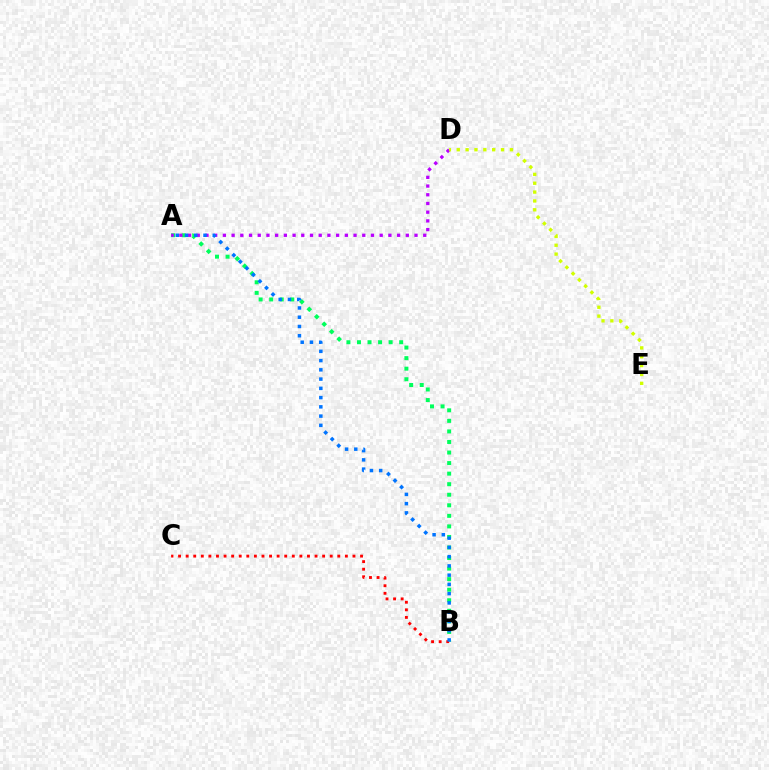{('A', 'B'): [{'color': '#00ff5c', 'line_style': 'dotted', 'thickness': 2.87}, {'color': '#0074ff', 'line_style': 'dotted', 'thickness': 2.51}], ('A', 'D'): [{'color': '#b900ff', 'line_style': 'dotted', 'thickness': 2.37}], ('D', 'E'): [{'color': '#d1ff00', 'line_style': 'dotted', 'thickness': 2.41}], ('B', 'C'): [{'color': '#ff0000', 'line_style': 'dotted', 'thickness': 2.06}]}